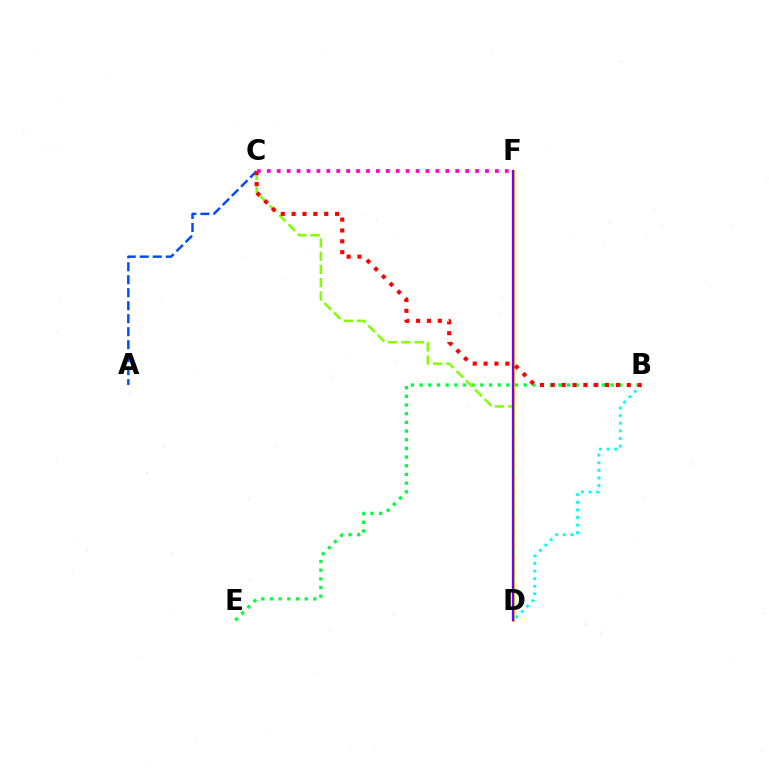{('A', 'C'): [{'color': '#004bff', 'line_style': 'dashed', 'thickness': 1.76}], ('B', 'E'): [{'color': '#00ff39', 'line_style': 'dotted', 'thickness': 2.36}], ('B', 'D'): [{'color': '#00fff6', 'line_style': 'dotted', 'thickness': 2.07}], ('D', 'F'): [{'color': '#ffbd00', 'line_style': 'solid', 'thickness': 2.24}, {'color': '#7200ff', 'line_style': 'solid', 'thickness': 1.6}], ('C', 'D'): [{'color': '#84ff00', 'line_style': 'dashed', 'thickness': 1.8}], ('B', 'C'): [{'color': '#ff0000', 'line_style': 'dotted', 'thickness': 2.95}], ('C', 'F'): [{'color': '#ff00cf', 'line_style': 'dotted', 'thickness': 2.69}]}